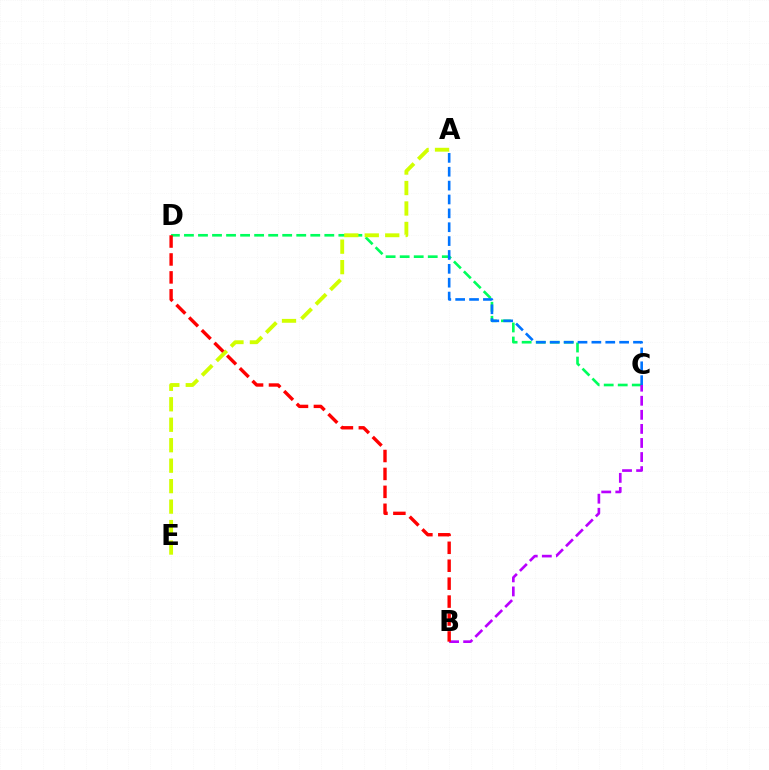{('C', 'D'): [{'color': '#00ff5c', 'line_style': 'dashed', 'thickness': 1.91}], ('B', 'C'): [{'color': '#b900ff', 'line_style': 'dashed', 'thickness': 1.91}], ('A', 'E'): [{'color': '#d1ff00', 'line_style': 'dashed', 'thickness': 2.78}], ('B', 'D'): [{'color': '#ff0000', 'line_style': 'dashed', 'thickness': 2.44}], ('A', 'C'): [{'color': '#0074ff', 'line_style': 'dashed', 'thickness': 1.88}]}